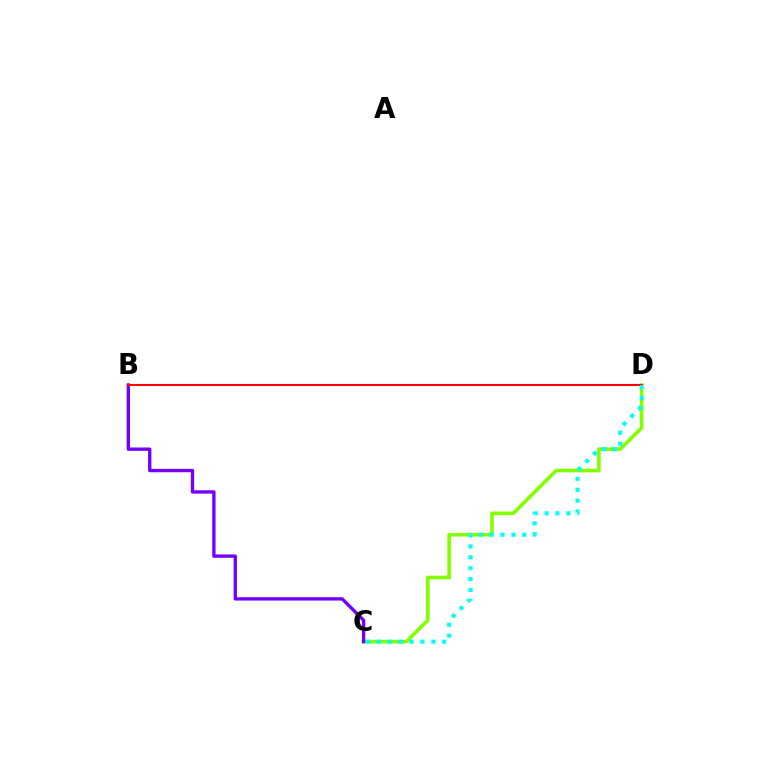{('C', 'D'): [{'color': '#84ff00', 'line_style': 'solid', 'thickness': 2.61}, {'color': '#00fff6', 'line_style': 'dotted', 'thickness': 2.96}], ('B', 'C'): [{'color': '#7200ff', 'line_style': 'solid', 'thickness': 2.41}], ('B', 'D'): [{'color': '#ff0000', 'line_style': 'solid', 'thickness': 1.51}]}